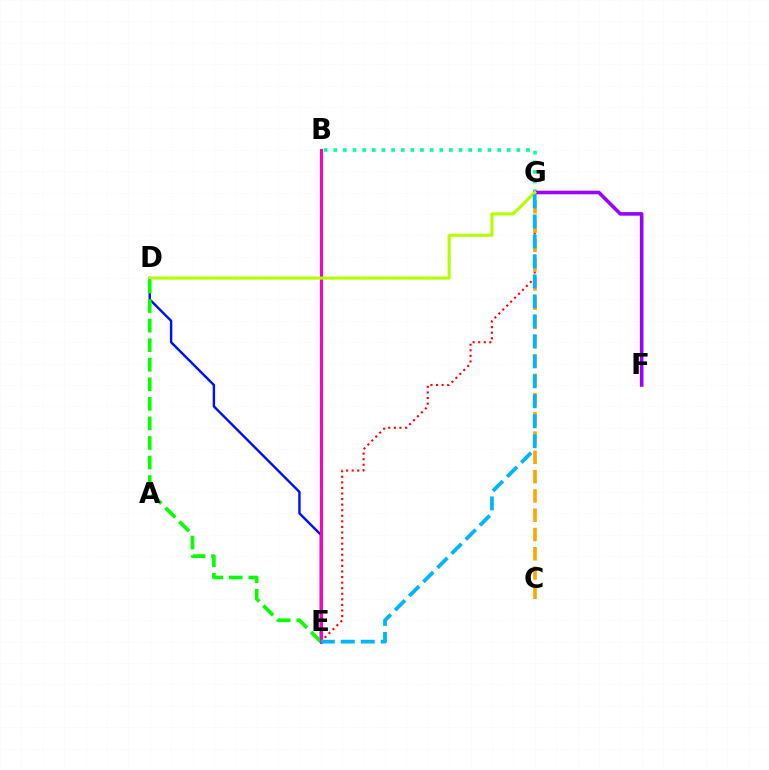{('D', 'E'): [{'color': '#0010ff', 'line_style': 'solid', 'thickness': 1.75}, {'color': '#08ff00', 'line_style': 'dashed', 'thickness': 2.66}], ('B', 'G'): [{'color': '#00ff9d', 'line_style': 'dotted', 'thickness': 2.62}], ('E', 'G'): [{'color': '#ff0000', 'line_style': 'dotted', 'thickness': 1.51}, {'color': '#00b5ff', 'line_style': 'dashed', 'thickness': 2.71}], ('C', 'G'): [{'color': '#ffa500', 'line_style': 'dashed', 'thickness': 2.62}], ('F', 'G'): [{'color': '#9b00ff', 'line_style': 'solid', 'thickness': 2.57}], ('B', 'E'): [{'color': '#ff00bd', 'line_style': 'solid', 'thickness': 2.22}], ('D', 'G'): [{'color': '#b3ff00', 'line_style': 'solid', 'thickness': 2.24}]}